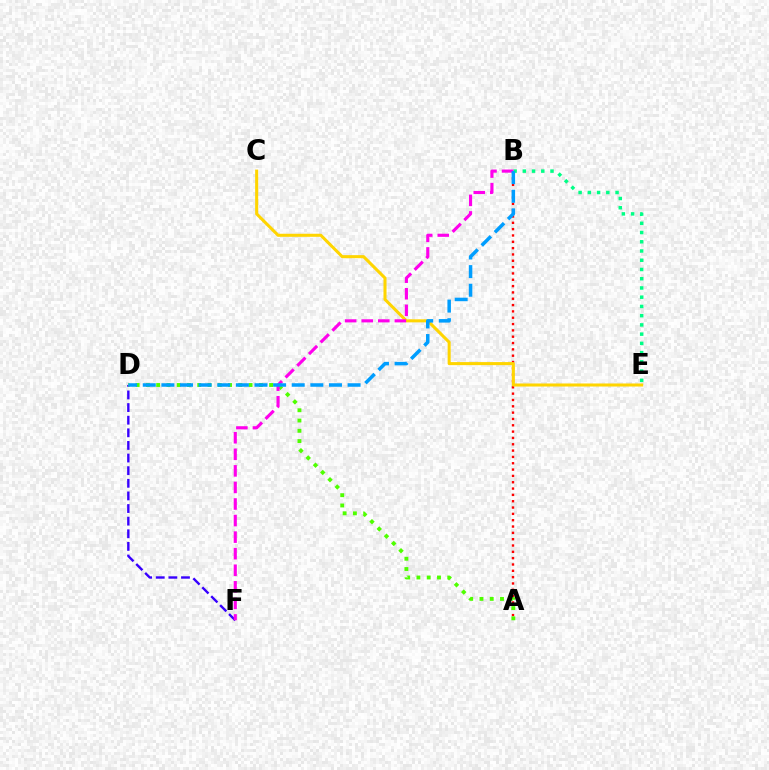{('A', 'B'): [{'color': '#ff0000', 'line_style': 'dotted', 'thickness': 1.72}], ('B', 'E'): [{'color': '#00ff86', 'line_style': 'dotted', 'thickness': 2.51}], ('C', 'E'): [{'color': '#ffd500', 'line_style': 'solid', 'thickness': 2.2}], ('D', 'F'): [{'color': '#3700ff', 'line_style': 'dashed', 'thickness': 1.71}], ('A', 'D'): [{'color': '#4fff00', 'line_style': 'dotted', 'thickness': 2.79}], ('B', 'F'): [{'color': '#ff00ed', 'line_style': 'dashed', 'thickness': 2.25}], ('B', 'D'): [{'color': '#009eff', 'line_style': 'dashed', 'thickness': 2.53}]}